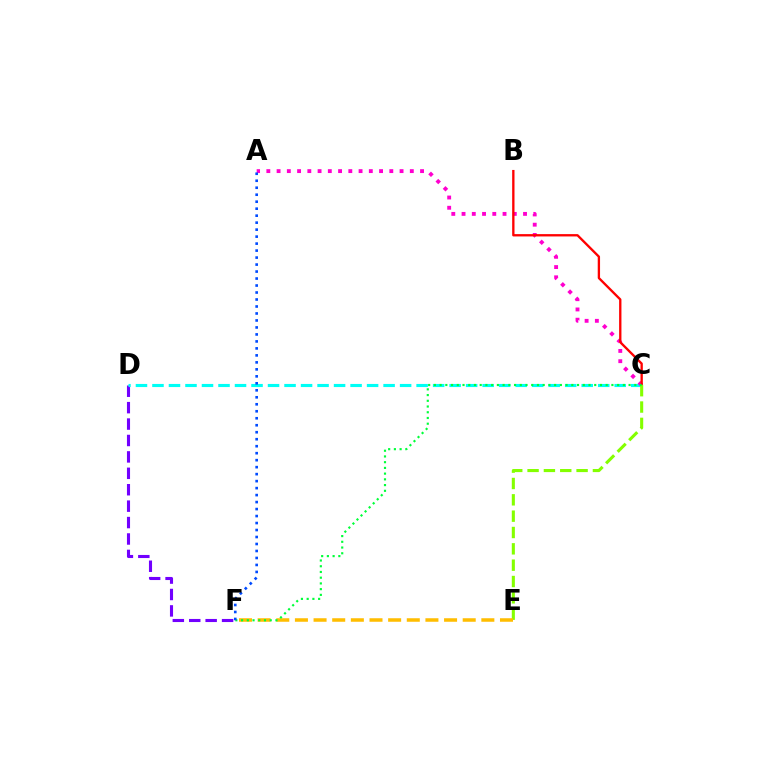{('D', 'F'): [{'color': '#7200ff', 'line_style': 'dashed', 'thickness': 2.23}], ('C', 'D'): [{'color': '#00fff6', 'line_style': 'dashed', 'thickness': 2.24}], ('A', 'C'): [{'color': '#ff00cf', 'line_style': 'dotted', 'thickness': 2.78}], ('B', 'C'): [{'color': '#ff0000', 'line_style': 'solid', 'thickness': 1.68}], ('C', 'E'): [{'color': '#84ff00', 'line_style': 'dashed', 'thickness': 2.22}], ('E', 'F'): [{'color': '#ffbd00', 'line_style': 'dashed', 'thickness': 2.53}], ('C', 'F'): [{'color': '#00ff39', 'line_style': 'dotted', 'thickness': 1.56}], ('A', 'F'): [{'color': '#004bff', 'line_style': 'dotted', 'thickness': 1.9}]}